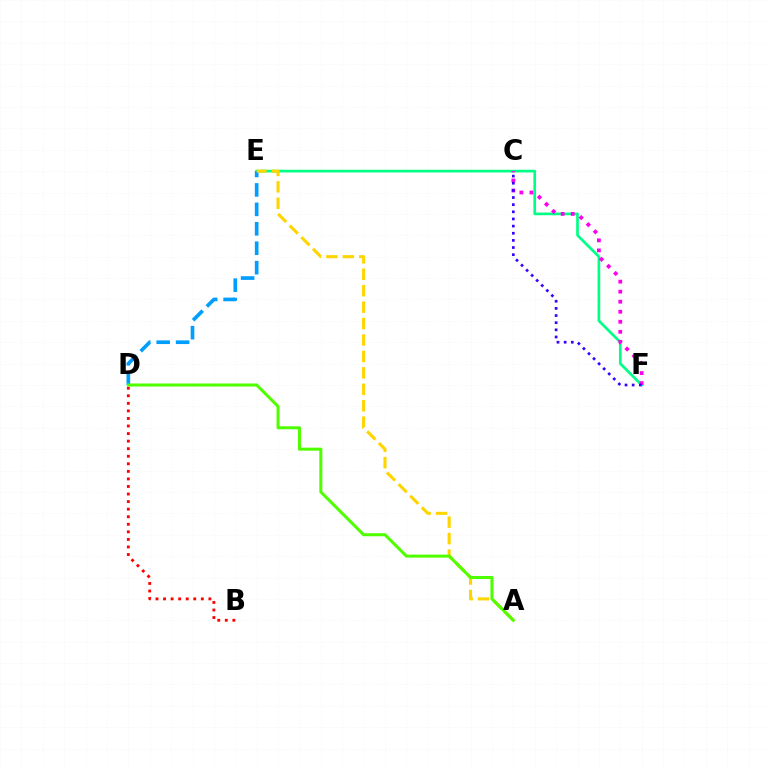{('B', 'D'): [{'color': '#ff0000', 'line_style': 'dotted', 'thickness': 2.05}], ('E', 'F'): [{'color': '#00ff86', 'line_style': 'solid', 'thickness': 1.93}], ('D', 'E'): [{'color': '#009eff', 'line_style': 'dashed', 'thickness': 2.64}], ('C', 'F'): [{'color': '#ff00ed', 'line_style': 'dotted', 'thickness': 2.72}, {'color': '#3700ff', 'line_style': 'dotted', 'thickness': 1.94}], ('A', 'E'): [{'color': '#ffd500', 'line_style': 'dashed', 'thickness': 2.23}], ('A', 'D'): [{'color': '#4fff00', 'line_style': 'solid', 'thickness': 2.19}]}